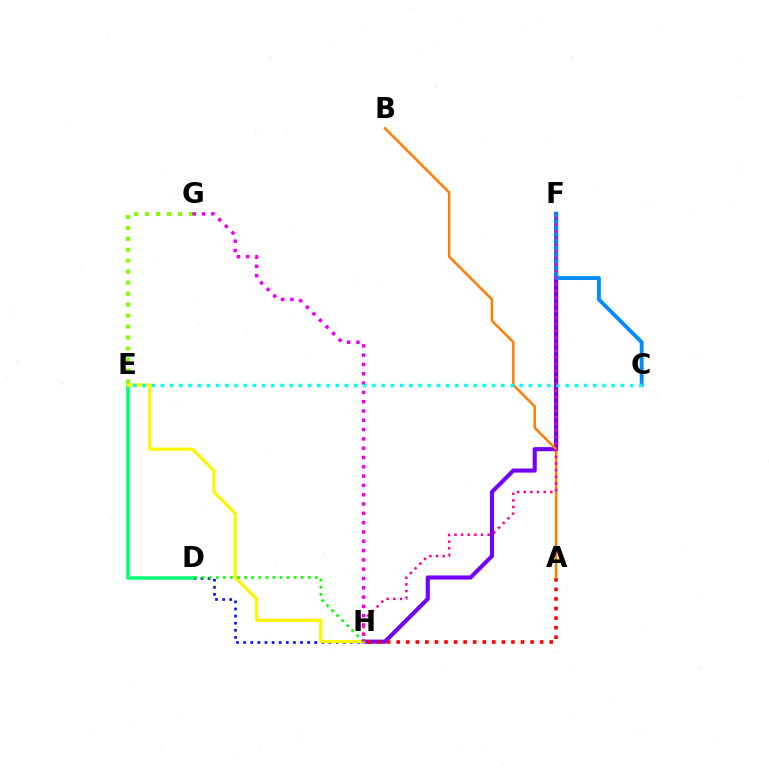{('D', 'H'): [{'color': '#0010ff', 'line_style': 'dotted', 'thickness': 1.93}, {'color': '#08ff00', 'line_style': 'dotted', 'thickness': 1.92}], ('D', 'E'): [{'color': '#00ff74', 'line_style': 'solid', 'thickness': 2.52}], ('F', 'H'): [{'color': '#7200ff', 'line_style': 'solid', 'thickness': 2.96}, {'color': '#ff0094', 'line_style': 'dotted', 'thickness': 1.8}], ('C', 'F'): [{'color': '#008cff', 'line_style': 'solid', 'thickness': 2.8}], ('E', 'G'): [{'color': '#84ff00', 'line_style': 'dotted', 'thickness': 2.98}], ('G', 'H'): [{'color': '#ee00ff', 'line_style': 'dotted', 'thickness': 2.53}], ('E', 'H'): [{'color': '#fcf500', 'line_style': 'solid', 'thickness': 2.32}], ('A', 'H'): [{'color': '#ff0000', 'line_style': 'dotted', 'thickness': 2.6}], ('A', 'B'): [{'color': '#ff7c00', 'line_style': 'solid', 'thickness': 1.78}], ('C', 'E'): [{'color': '#00fff6', 'line_style': 'dotted', 'thickness': 2.5}]}